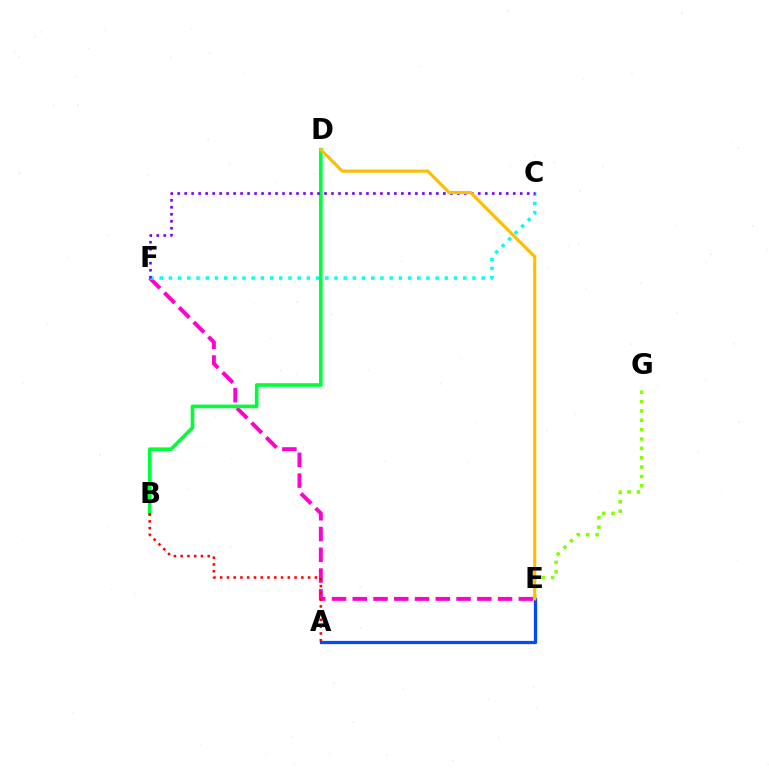{('E', 'F'): [{'color': '#ff00cf', 'line_style': 'dashed', 'thickness': 2.82}], ('E', 'G'): [{'color': '#84ff00', 'line_style': 'dotted', 'thickness': 2.54}], ('C', 'F'): [{'color': '#00fff6', 'line_style': 'dotted', 'thickness': 2.5}, {'color': '#7200ff', 'line_style': 'dotted', 'thickness': 1.9}], ('A', 'E'): [{'color': '#004bff', 'line_style': 'solid', 'thickness': 2.34}], ('B', 'D'): [{'color': '#00ff39', 'line_style': 'solid', 'thickness': 2.61}], ('A', 'B'): [{'color': '#ff0000', 'line_style': 'dotted', 'thickness': 1.84}], ('D', 'E'): [{'color': '#ffbd00', 'line_style': 'solid', 'thickness': 2.24}]}